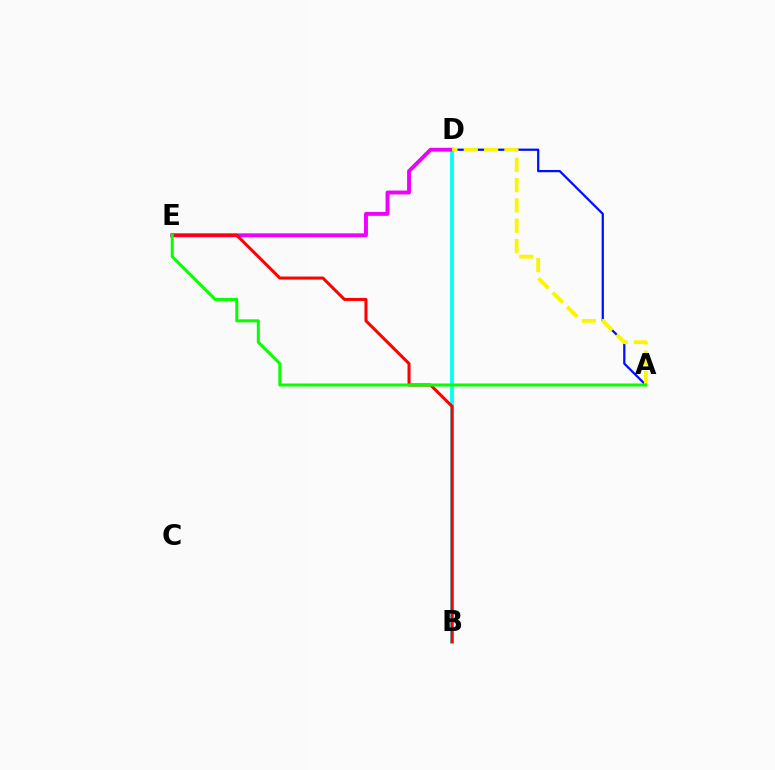{('B', 'D'): [{'color': '#00fff6', 'line_style': 'solid', 'thickness': 2.73}], ('A', 'D'): [{'color': '#0010ff', 'line_style': 'solid', 'thickness': 1.63}, {'color': '#fcf500', 'line_style': 'dashed', 'thickness': 2.76}], ('D', 'E'): [{'color': '#ee00ff', 'line_style': 'solid', 'thickness': 2.8}], ('B', 'E'): [{'color': '#ff0000', 'line_style': 'solid', 'thickness': 2.18}], ('A', 'E'): [{'color': '#08ff00', 'line_style': 'solid', 'thickness': 2.19}]}